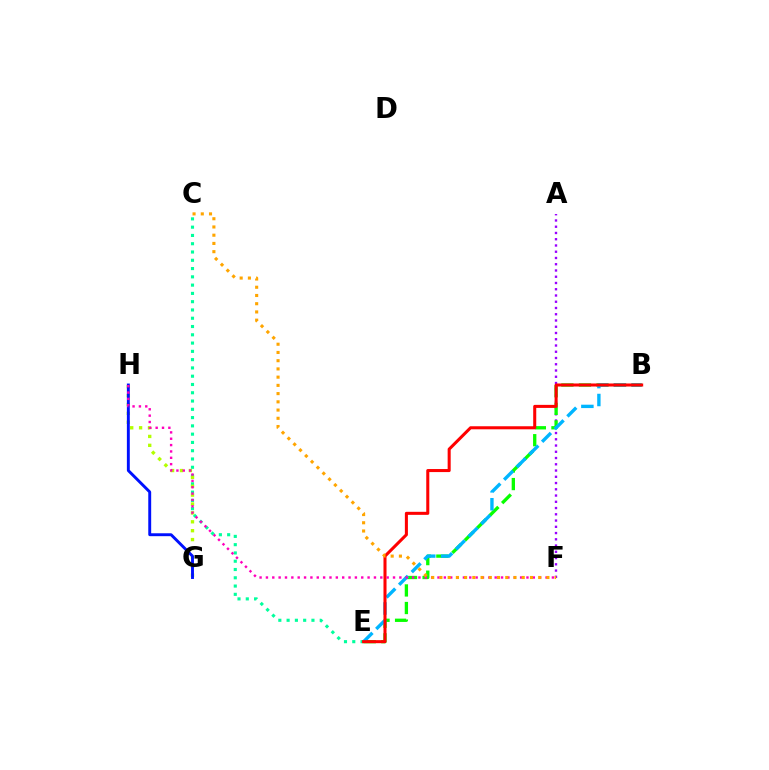{('A', 'F'): [{'color': '#9b00ff', 'line_style': 'dotted', 'thickness': 1.7}], ('C', 'E'): [{'color': '#00ff9d', 'line_style': 'dotted', 'thickness': 2.25}], ('B', 'E'): [{'color': '#08ff00', 'line_style': 'dashed', 'thickness': 2.39}, {'color': '#00b5ff', 'line_style': 'dashed', 'thickness': 2.43}, {'color': '#ff0000', 'line_style': 'solid', 'thickness': 2.19}], ('G', 'H'): [{'color': '#b3ff00', 'line_style': 'dotted', 'thickness': 2.42}, {'color': '#0010ff', 'line_style': 'solid', 'thickness': 2.09}], ('F', 'H'): [{'color': '#ff00bd', 'line_style': 'dotted', 'thickness': 1.73}], ('C', 'F'): [{'color': '#ffa500', 'line_style': 'dotted', 'thickness': 2.24}]}